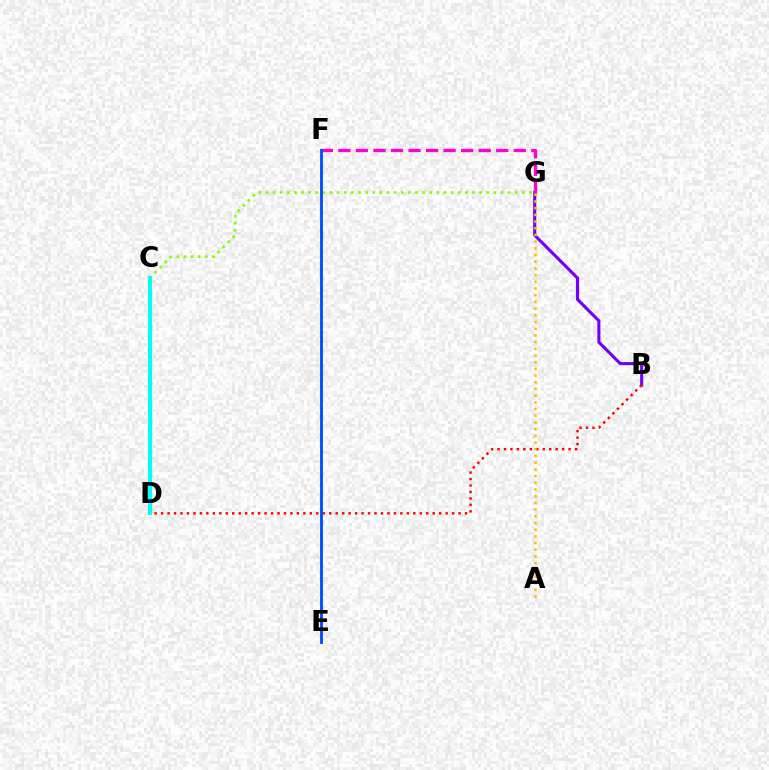{('C', 'D'): [{'color': '#00ff39', 'line_style': 'dashed', 'thickness': 2.4}, {'color': '#00fff6', 'line_style': 'solid', 'thickness': 2.85}], ('B', 'G'): [{'color': '#7200ff', 'line_style': 'solid', 'thickness': 2.23}], ('B', 'D'): [{'color': '#ff0000', 'line_style': 'dotted', 'thickness': 1.76}], ('F', 'G'): [{'color': '#ff00cf', 'line_style': 'dashed', 'thickness': 2.38}], ('C', 'G'): [{'color': '#84ff00', 'line_style': 'dotted', 'thickness': 1.94}], ('E', 'F'): [{'color': '#004bff', 'line_style': 'solid', 'thickness': 2.04}], ('A', 'G'): [{'color': '#ffbd00', 'line_style': 'dotted', 'thickness': 1.82}]}